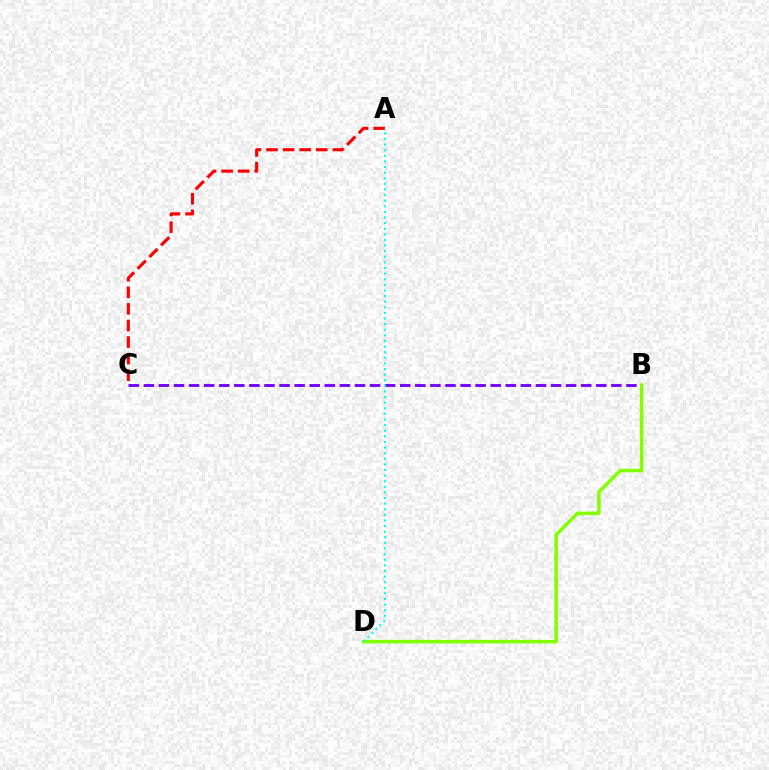{('B', 'C'): [{'color': '#7200ff', 'line_style': 'dashed', 'thickness': 2.05}], ('B', 'D'): [{'color': '#84ff00', 'line_style': 'solid', 'thickness': 2.57}], ('A', 'C'): [{'color': '#ff0000', 'line_style': 'dashed', 'thickness': 2.25}], ('A', 'D'): [{'color': '#00fff6', 'line_style': 'dotted', 'thickness': 1.52}]}